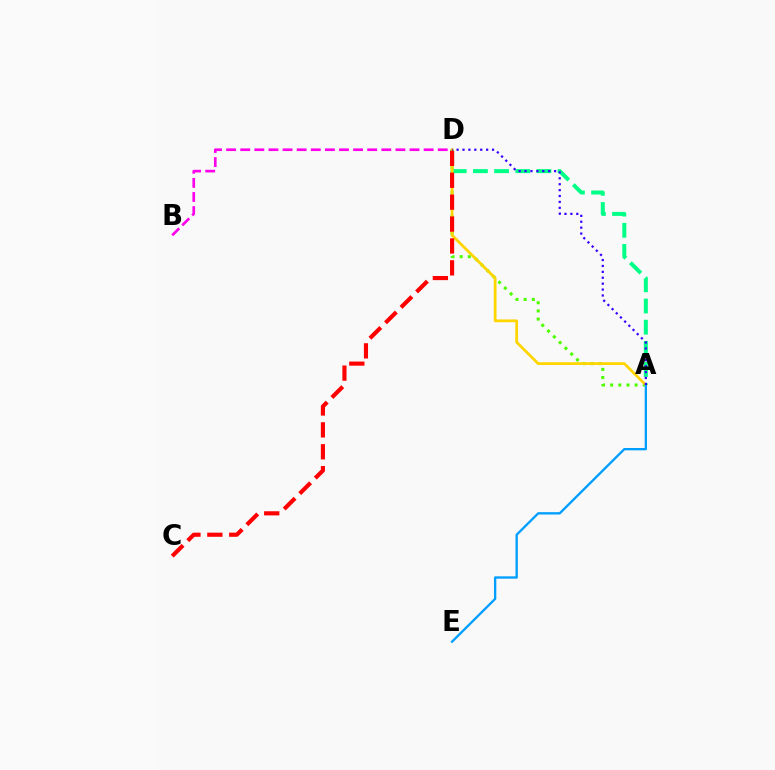{('A', 'D'): [{'color': '#4fff00', 'line_style': 'dotted', 'thickness': 2.22}, {'color': '#00ff86', 'line_style': 'dashed', 'thickness': 2.88}, {'color': '#ffd500', 'line_style': 'solid', 'thickness': 2.0}, {'color': '#3700ff', 'line_style': 'dotted', 'thickness': 1.6}], ('B', 'D'): [{'color': '#ff00ed', 'line_style': 'dashed', 'thickness': 1.92}], ('A', 'E'): [{'color': '#009eff', 'line_style': 'solid', 'thickness': 1.67}], ('C', 'D'): [{'color': '#ff0000', 'line_style': 'dashed', 'thickness': 2.98}]}